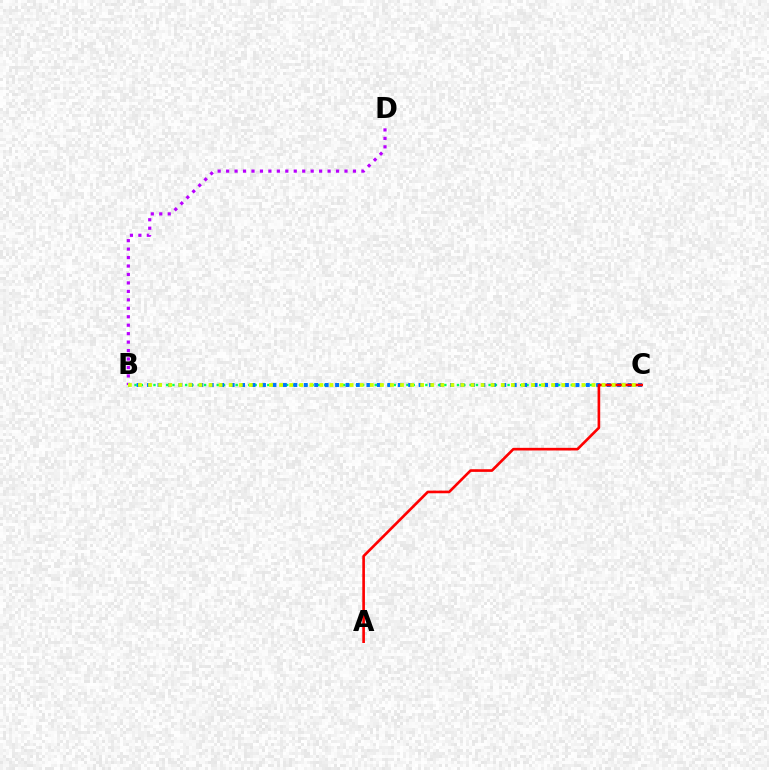{('B', 'C'): [{'color': '#00ff5c', 'line_style': 'dotted', 'thickness': 1.72}, {'color': '#0074ff', 'line_style': 'dotted', 'thickness': 2.84}, {'color': '#d1ff00', 'line_style': 'dotted', 'thickness': 2.74}], ('B', 'D'): [{'color': '#b900ff', 'line_style': 'dotted', 'thickness': 2.3}], ('A', 'C'): [{'color': '#ff0000', 'line_style': 'solid', 'thickness': 1.9}]}